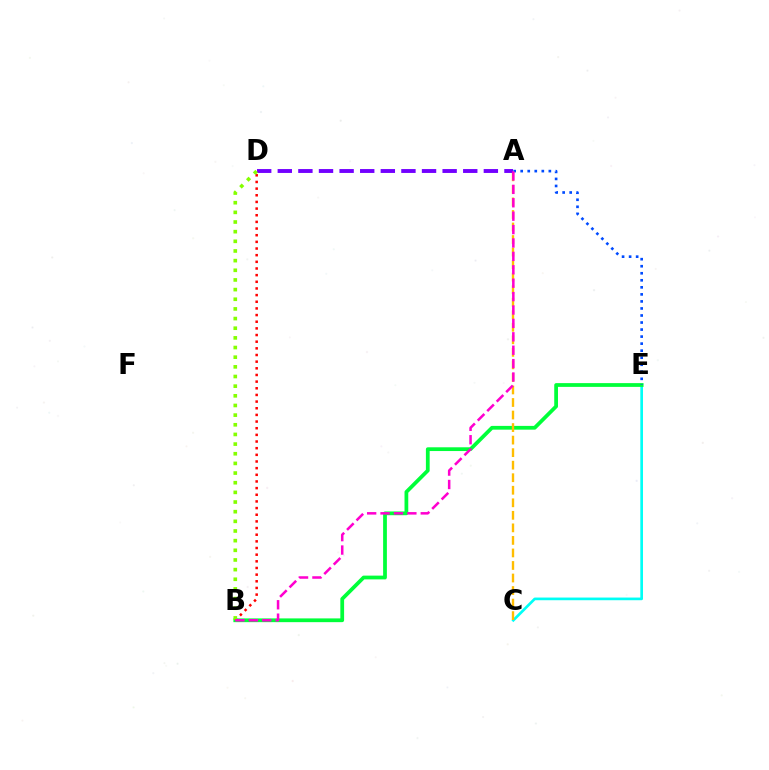{('C', 'E'): [{'color': '#00fff6', 'line_style': 'solid', 'thickness': 1.93}], ('B', 'E'): [{'color': '#00ff39', 'line_style': 'solid', 'thickness': 2.7}], ('A', 'C'): [{'color': '#ffbd00', 'line_style': 'dashed', 'thickness': 1.7}], ('A', 'D'): [{'color': '#7200ff', 'line_style': 'dashed', 'thickness': 2.8}], ('A', 'E'): [{'color': '#004bff', 'line_style': 'dotted', 'thickness': 1.91}], ('B', 'D'): [{'color': '#ff0000', 'line_style': 'dotted', 'thickness': 1.81}, {'color': '#84ff00', 'line_style': 'dotted', 'thickness': 2.62}], ('A', 'B'): [{'color': '#ff00cf', 'line_style': 'dashed', 'thickness': 1.82}]}